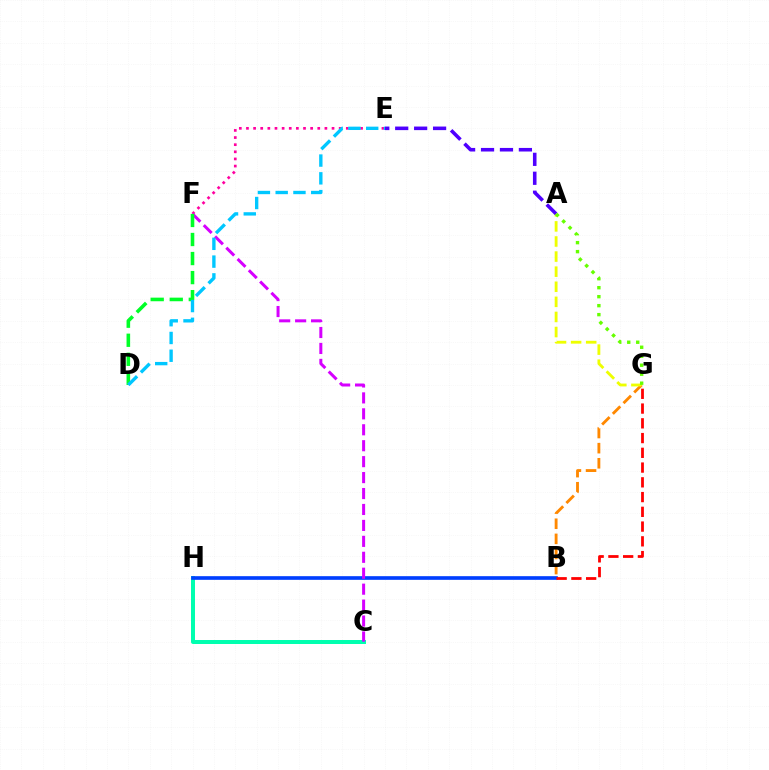{('B', 'G'): [{'color': '#ff8800', 'line_style': 'dashed', 'thickness': 2.05}, {'color': '#ff0000', 'line_style': 'dashed', 'thickness': 2.0}], ('E', 'F'): [{'color': '#ff00a0', 'line_style': 'dotted', 'thickness': 1.94}], ('C', 'H'): [{'color': '#00ffaf', 'line_style': 'solid', 'thickness': 2.87}], ('A', 'G'): [{'color': '#eeff00', 'line_style': 'dashed', 'thickness': 2.05}, {'color': '#66ff00', 'line_style': 'dotted', 'thickness': 2.44}], ('A', 'E'): [{'color': '#4f00ff', 'line_style': 'dashed', 'thickness': 2.57}], ('B', 'H'): [{'color': '#003fff', 'line_style': 'solid', 'thickness': 2.63}], ('C', 'F'): [{'color': '#d600ff', 'line_style': 'dashed', 'thickness': 2.17}], ('D', 'F'): [{'color': '#00ff27', 'line_style': 'dashed', 'thickness': 2.59}], ('D', 'E'): [{'color': '#00c7ff', 'line_style': 'dashed', 'thickness': 2.41}]}